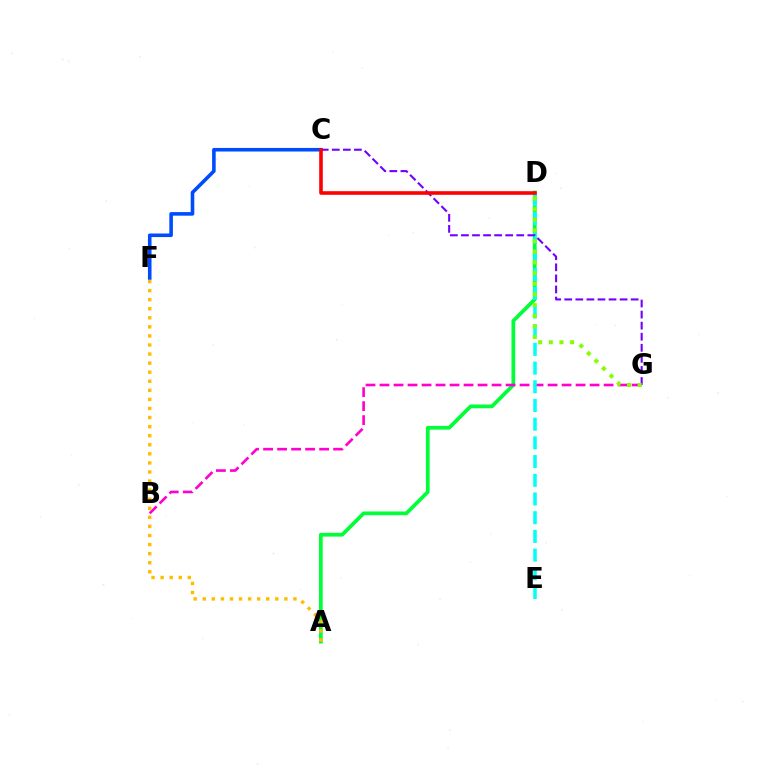{('A', 'D'): [{'color': '#00ff39', 'line_style': 'solid', 'thickness': 2.69}], ('B', 'G'): [{'color': '#ff00cf', 'line_style': 'dashed', 'thickness': 1.9}], ('D', 'E'): [{'color': '#00fff6', 'line_style': 'dashed', 'thickness': 2.54}], ('C', 'F'): [{'color': '#004bff', 'line_style': 'solid', 'thickness': 2.58}], ('C', 'G'): [{'color': '#7200ff', 'line_style': 'dashed', 'thickness': 1.5}], ('D', 'G'): [{'color': '#84ff00', 'line_style': 'dotted', 'thickness': 2.9}], ('A', 'F'): [{'color': '#ffbd00', 'line_style': 'dotted', 'thickness': 2.46}], ('C', 'D'): [{'color': '#ff0000', 'line_style': 'solid', 'thickness': 2.59}]}